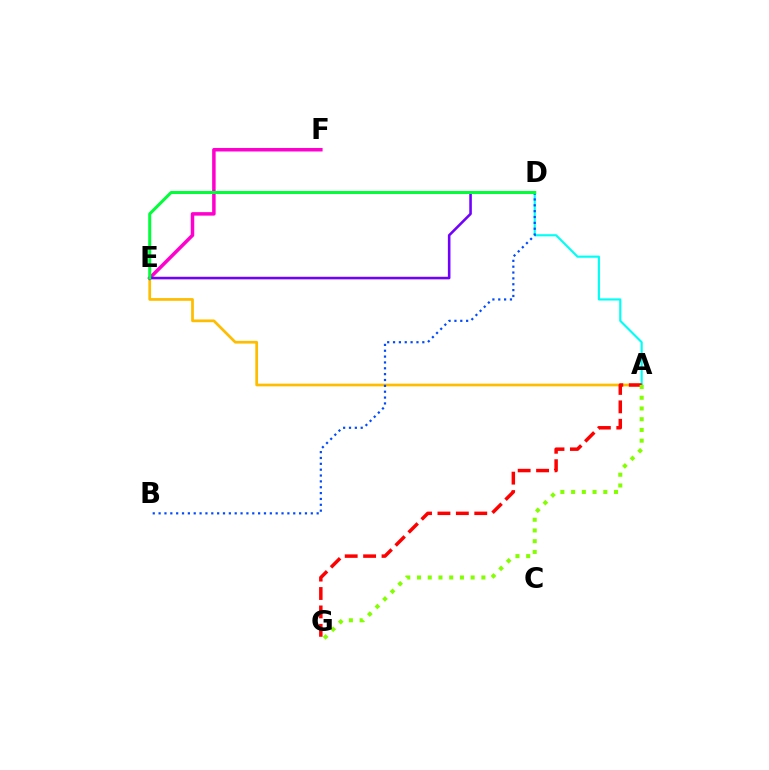{('A', 'E'): [{'color': '#ffbd00', 'line_style': 'solid', 'thickness': 1.97}], ('A', 'D'): [{'color': '#00fff6', 'line_style': 'solid', 'thickness': 1.55}], ('E', 'F'): [{'color': '#ff00cf', 'line_style': 'solid', 'thickness': 2.52}], ('D', 'E'): [{'color': '#7200ff', 'line_style': 'solid', 'thickness': 1.85}, {'color': '#00ff39', 'line_style': 'solid', 'thickness': 2.16}], ('A', 'G'): [{'color': '#ff0000', 'line_style': 'dashed', 'thickness': 2.5}, {'color': '#84ff00', 'line_style': 'dotted', 'thickness': 2.92}], ('B', 'D'): [{'color': '#004bff', 'line_style': 'dotted', 'thickness': 1.59}]}